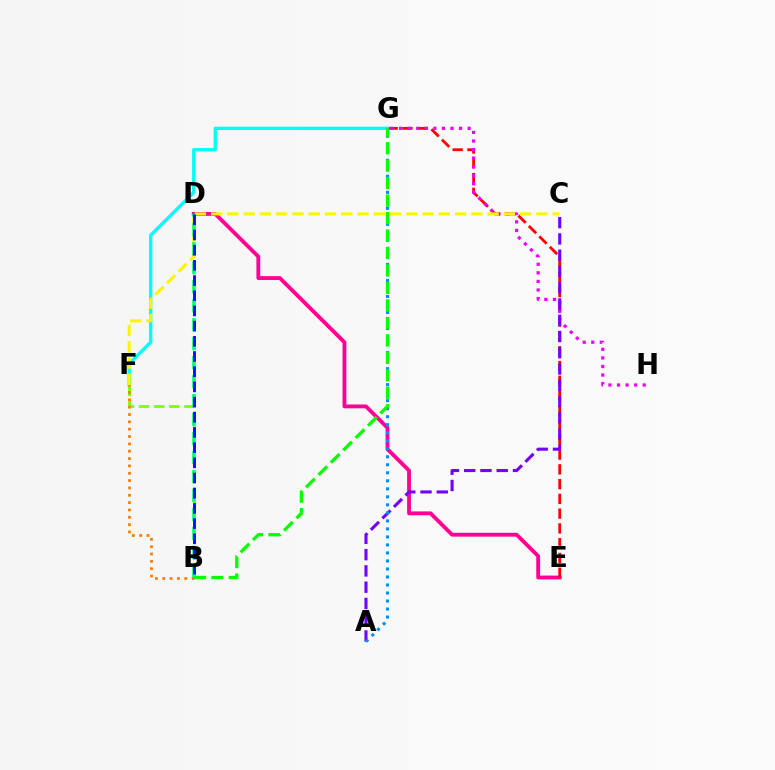{('D', 'E'): [{'color': '#ff0094', 'line_style': 'solid', 'thickness': 2.76}], ('E', 'G'): [{'color': '#ff0000', 'line_style': 'dashed', 'thickness': 2.01}], ('G', 'H'): [{'color': '#ee00ff', 'line_style': 'dotted', 'thickness': 2.33}], ('F', 'G'): [{'color': '#00fff6', 'line_style': 'solid', 'thickness': 2.39}], ('B', 'F'): [{'color': '#84ff00', 'line_style': 'dashed', 'thickness': 2.06}, {'color': '#ff7c00', 'line_style': 'dotted', 'thickness': 1.99}], ('C', 'F'): [{'color': '#fcf500', 'line_style': 'dashed', 'thickness': 2.21}], ('B', 'D'): [{'color': '#00ff74', 'line_style': 'dashed', 'thickness': 2.58}, {'color': '#0010ff', 'line_style': 'dashed', 'thickness': 2.06}], ('A', 'C'): [{'color': '#7200ff', 'line_style': 'dashed', 'thickness': 2.21}], ('A', 'G'): [{'color': '#008cff', 'line_style': 'dotted', 'thickness': 2.18}], ('B', 'G'): [{'color': '#08ff00', 'line_style': 'dashed', 'thickness': 2.37}]}